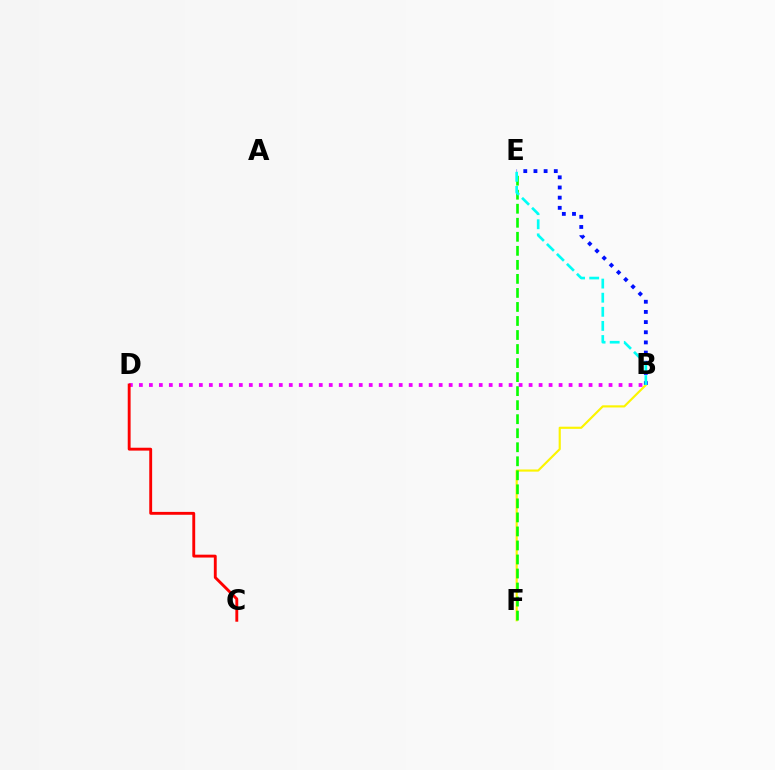{('B', 'E'): [{'color': '#0010ff', 'line_style': 'dotted', 'thickness': 2.76}, {'color': '#00fff6', 'line_style': 'dashed', 'thickness': 1.92}], ('B', 'F'): [{'color': '#fcf500', 'line_style': 'solid', 'thickness': 1.55}], ('E', 'F'): [{'color': '#08ff00', 'line_style': 'dashed', 'thickness': 1.91}], ('B', 'D'): [{'color': '#ee00ff', 'line_style': 'dotted', 'thickness': 2.71}], ('C', 'D'): [{'color': '#ff0000', 'line_style': 'solid', 'thickness': 2.07}]}